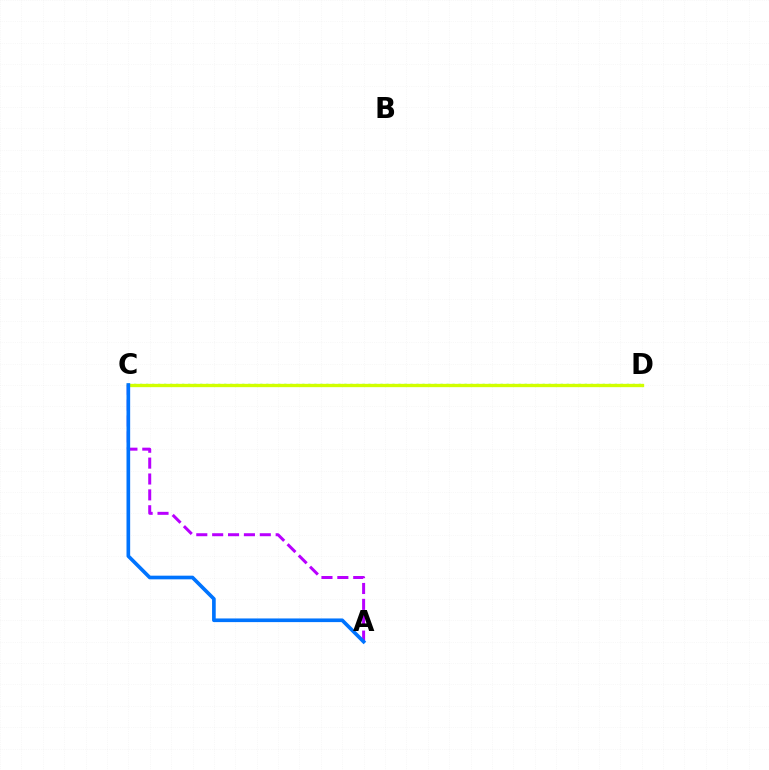{('C', 'D'): [{'color': '#ff0000', 'line_style': 'solid', 'thickness': 1.85}, {'color': '#00ff5c', 'line_style': 'dotted', 'thickness': 1.63}, {'color': '#d1ff00', 'line_style': 'solid', 'thickness': 2.39}], ('A', 'C'): [{'color': '#b900ff', 'line_style': 'dashed', 'thickness': 2.16}, {'color': '#0074ff', 'line_style': 'solid', 'thickness': 2.63}]}